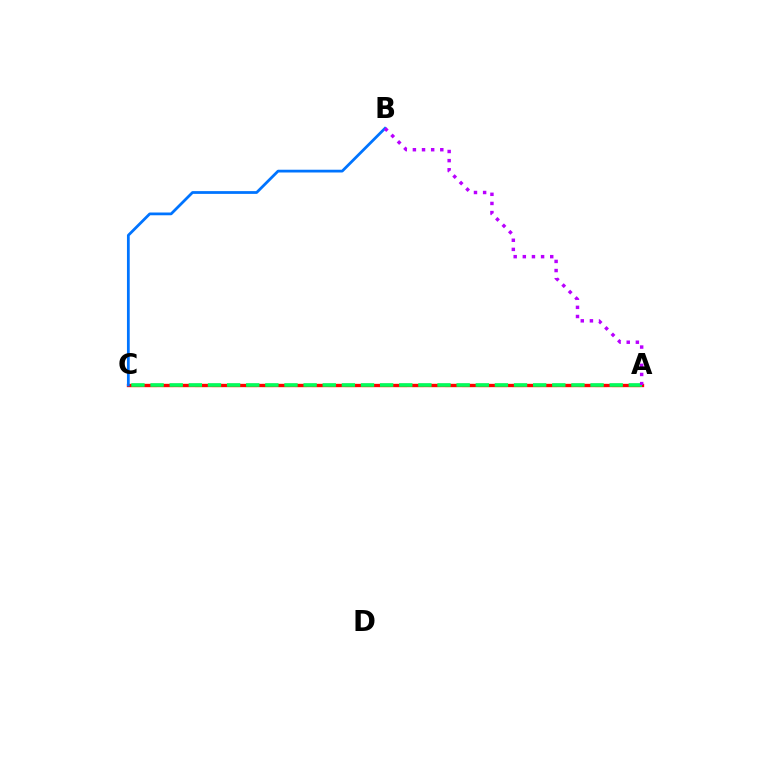{('A', 'C'): [{'color': '#d1ff00', 'line_style': 'dashed', 'thickness': 2.27}, {'color': '#ff0000', 'line_style': 'solid', 'thickness': 2.39}, {'color': '#00ff5c', 'line_style': 'dashed', 'thickness': 2.6}], ('B', 'C'): [{'color': '#0074ff', 'line_style': 'solid', 'thickness': 1.99}], ('A', 'B'): [{'color': '#b900ff', 'line_style': 'dotted', 'thickness': 2.48}]}